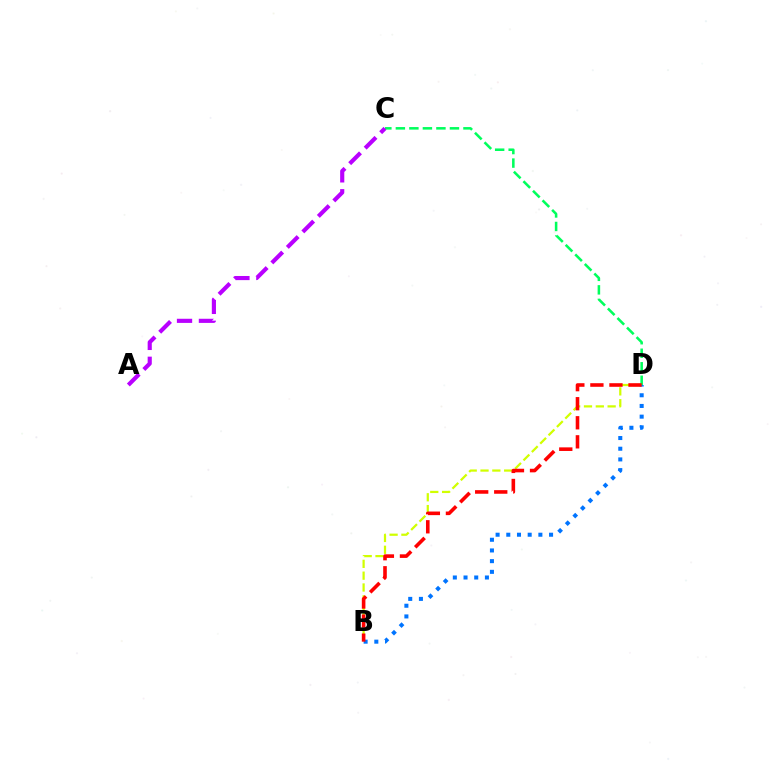{('B', 'D'): [{'color': '#d1ff00', 'line_style': 'dashed', 'thickness': 1.61}, {'color': '#0074ff', 'line_style': 'dotted', 'thickness': 2.91}, {'color': '#ff0000', 'line_style': 'dashed', 'thickness': 2.59}], ('C', 'D'): [{'color': '#00ff5c', 'line_style': 'dashed', 'thickness': 1.84}], ('A', 'C'): [{'color': '#b900ff', 'line_style': 'dashed', 'thickness': 2.98}]}